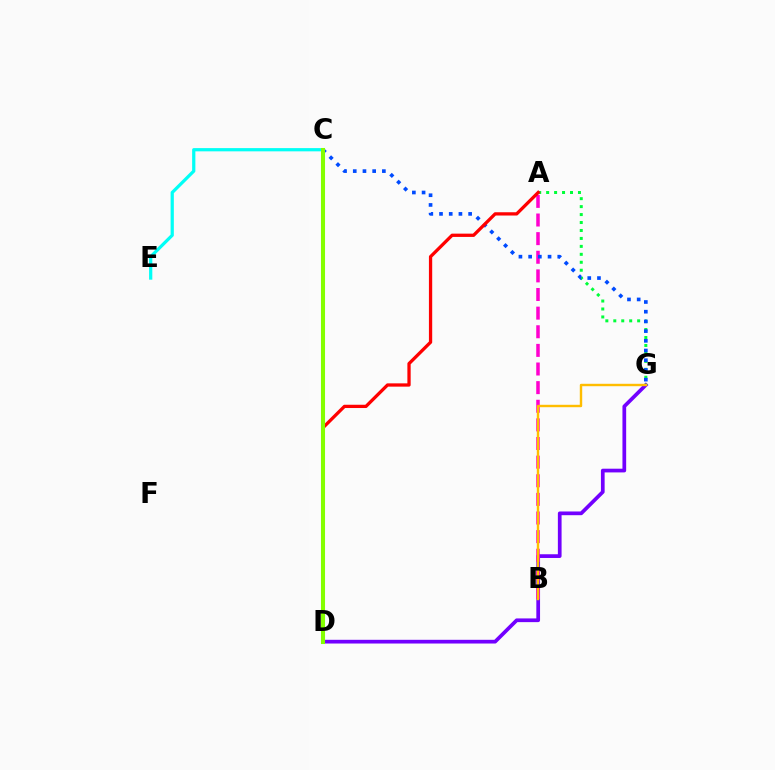{('C', 'E'): [{'color': '#00fff6', 'line_style': 'solid', 'thickness': 2.32}], ('D', 'G'): [{'color': '#7200ff', 'line_style': 'solid', 'thickness': 2.67}], ('A', 'B'): [{'color': '#ff00cf', 'line_style': 'dashed', 'thickness': 2.53}], ('A', 'G'): [{'color': '#00ff39', 'line_style': 'dotted', 'thickness': 2.16}], ('C', 'G'): [{'color': '#004bff', 'line_style': 'dotted', 'thickness': 2.64}], ('A', 'D'): [{'color': '#ff0000', 'line_style': 'solid', 'thickness': 2.36}], ('B', 'G'): [{'color': '#ffbd00', 'line_style': 'solid', 'thickness': 1.74}], ('C', 'D'): [{'color': '#84ff00', 'line_style': 'solid', 'thickness': 2.93}]}